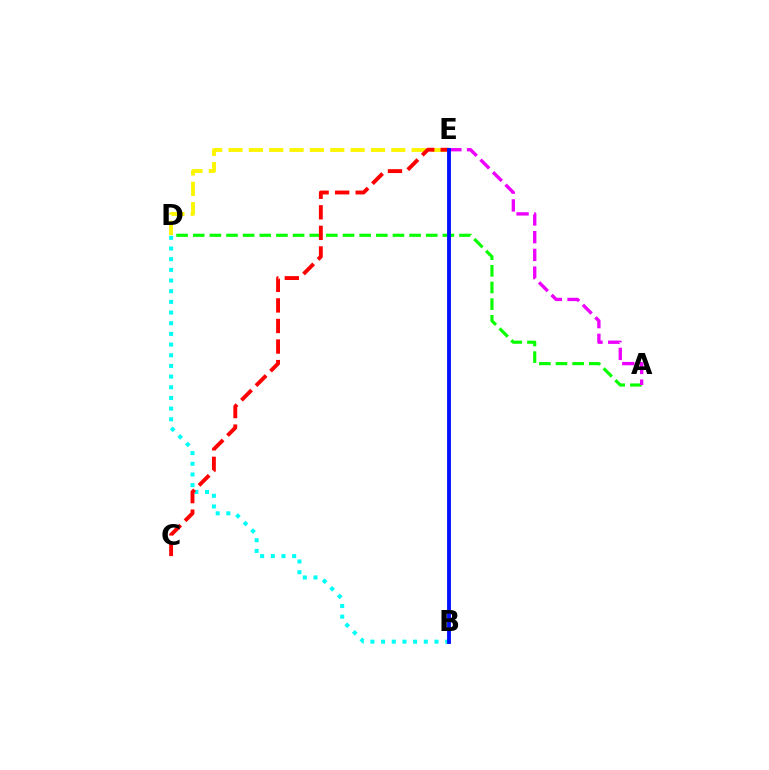{('D', 'E'): [{'color': '#fcf500', 'line_style': 'dashed', 'thickness': 2.76}], ('B', 'D'): [{'color': '#00fff6', 'line_style': 'dotted', 'thickness': 2.9}], ('A', 'D'): [{'color': '#08ff00', 'line_style': 'dashed', 'thickness': 2.26}], ('C', 'E'): [{'color': '#ff0000', 'line_style': 'dashed', 'thickness': 2.79}], ('A', 'E'): [{'color': '#ee00ff', 'line_style': 'dashed', 'thickness': 2.41}], ('B', 'E'): [{'color': '#0010ff', 'line_style': 'solid', 'thickness': 2.78}]}